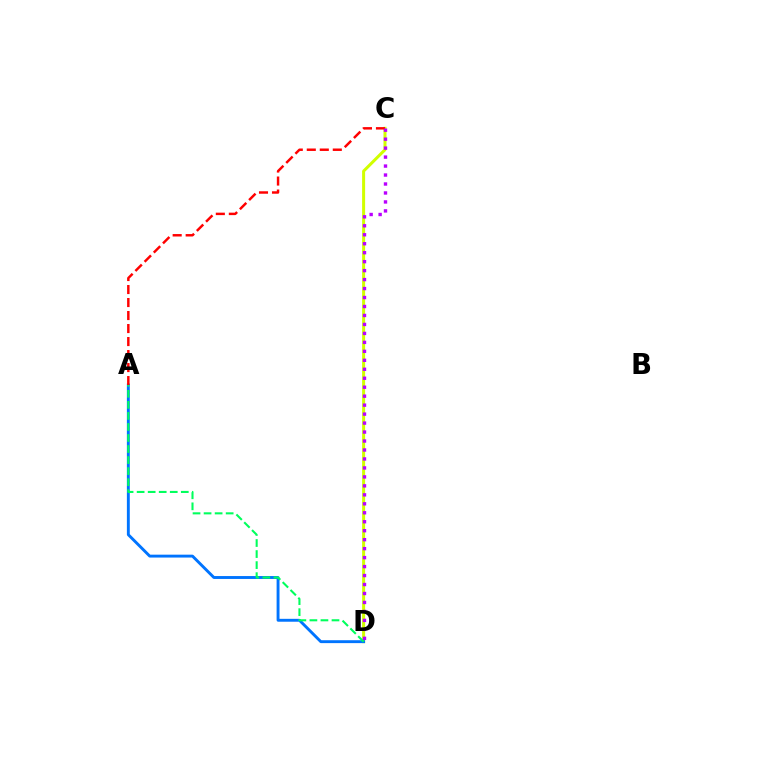{('C', 'D'): [{'color': '#d1ff00', 'line_style': 'solid', 'thickness': 2.17}, {'color': '#b900ff', 'line_style': 'dotted', 'thickness': 2.44}], ('A', 'D'): [{'color': '#0074ff', 'line_style': 'solid', 'thickness': 2.09}, {'color': '#00ff5c', 'line_style': 'dashed', 'thickness': 1.5}], ('A', 'C'): [{'color': '#ff0000', 'line_style': 'dashed', 'thickness': 1.77}]}